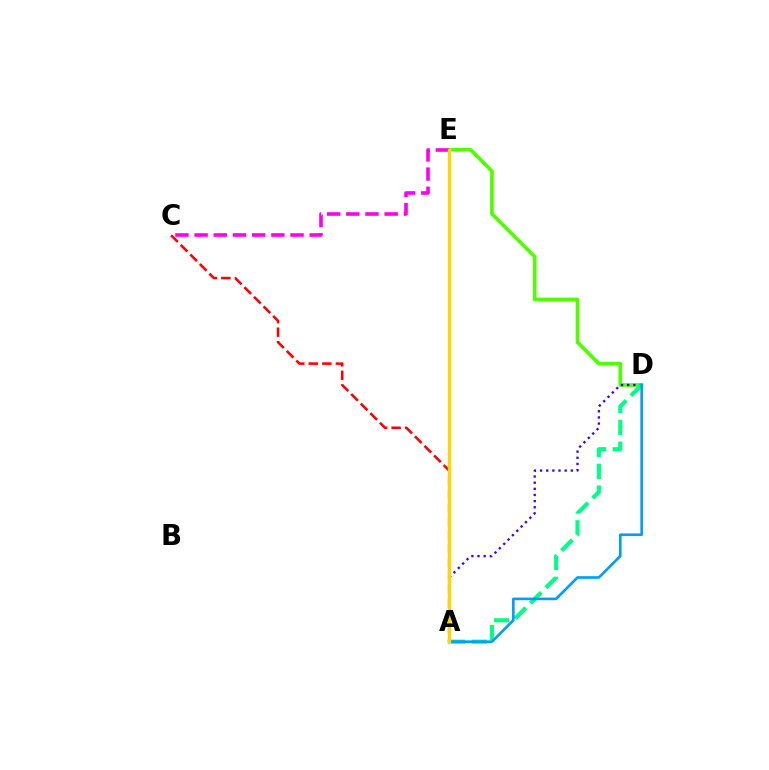{('D', 'E'): [{'color': '#4fff00', 'line_style': 'solid', 'thickness': 2.64}], ('A', 'C'): [{'color': '#ff0000', 'line_style': 'dashed', 'thickness': 1.84}], ('A', 'D'): [{'color': '#3700ff', 'line_style': 'dotted', 'thickness': 1.67}, {'color': '#00ff86', 'line_style': 'dashed', 'thickness': 2.96}, {'color': '#009eff', 'line_style': 'solid', 'thickness': 1.9}], ('C', 'E'): [{'color': '#ff00ed', 'line_style': 'dashed', 'thickness': 2.61}], ('A', 'E'): [{'color': '#ffd500', 'line_style': 'solid', 'thickness': 2.41}]}